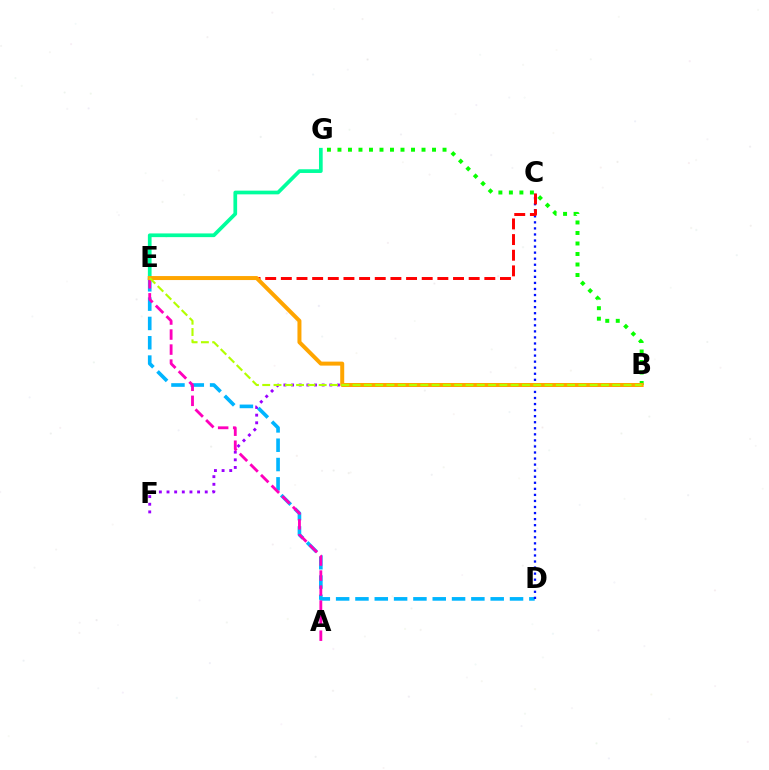{('B', 'F'): [{'color': '#9b00ff', 'line_style': 'dotted', 'thickness': 2.08}], ('D', 'E'): [{'color': '#00b5ff', 'line_style': 'dashed', 'thickness': 2.62}], ('A', 'E'): [{'color': '#ff00bd', 'line_style': 'dashed', 'thickness': 2.04}], ('C', 'D'): [{'color': '#0010ff', 'line_style': 'dotted', 'thickness': 1.65}], ('C', 'E'): [{'color': '#ff0000', 'line_style': 'dashed', 'thickness': 2.13}], ('E', 'G'): [{'color': '#00ff9d', 'line_style': 'solid', 'thickness': 2.66}], ('B', 'G'): [{'color': '#08ff00', 'line_style': 'dotted', 'thickness': 2.86}], ('B', 'E'): [{'color': '#ffa500', 'line_style': 'solid', 'thickness': 2.87}, {'color': '#b3ff00', 'line_style': 'dashed', 'thickness': 1.53}]}